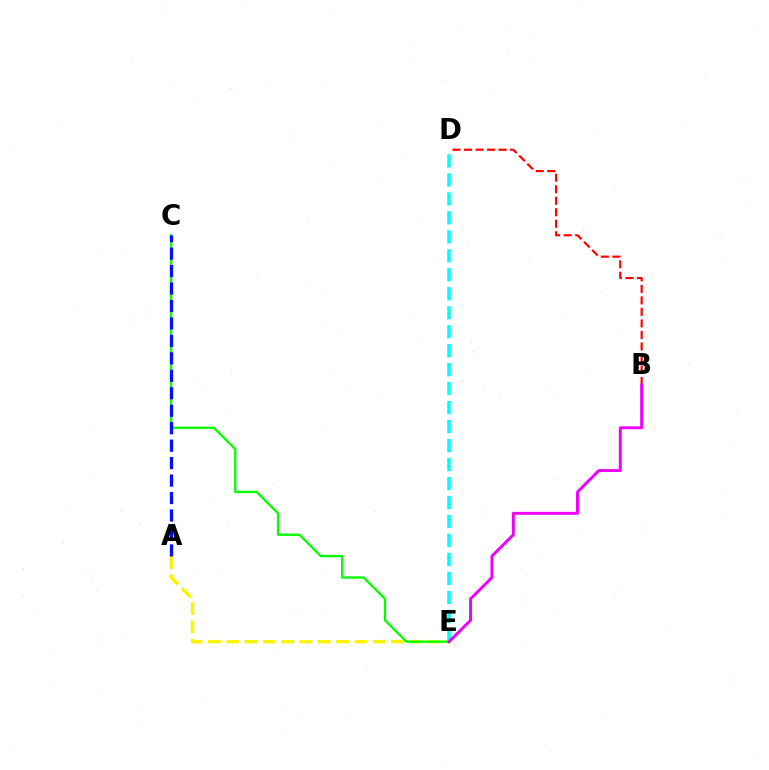{('A', 'E'): [{'color': '#fcf500', 'line_style': 'dashed', 'thickness': 2.49}], ('D', 'E'): [{'color': '#00fff6', 'line_style': 'dashed', 'thickness': 2.58}], ('C', 'E'): [{'color': '#08ff00', 'line_style': 'solid', 'thickness': 1.68}], ('B', 'D'): [{'color': '#ff0000', 'line_style': 'dashed', 'thickness': 1.56}], ('B', 'E'): [{'color': '#ee00ff', 'line_style': 'solid', 'thickness': 2.12}], ('A', 'C'): [{'color': '#0010ff', 'line_style': 'dashed', 'thickness': 2.37}]}